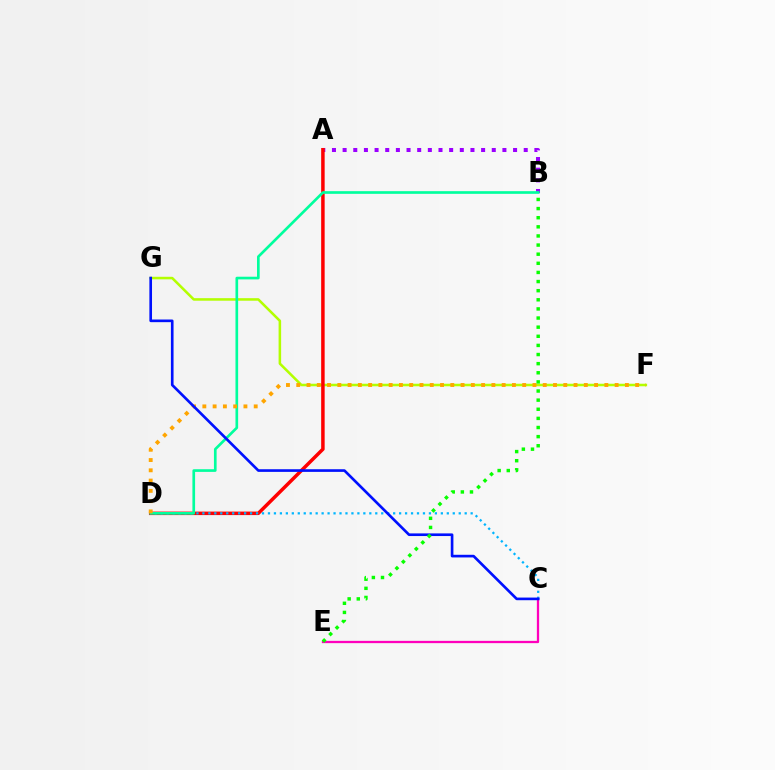{('A', 'B'): [{'color': '#9b00ff', 'line_style': 'dotted', 'thickness': 2.89}], ('F', 'G'): [{'color': '#b3ff00', 'line_style': 'solid', 'thickness': 1.83}], ('A', 'D'): [{'color': '#ff0000', 'line_style': 'solid', 'thickness': 2.51}], ('C', 'D'): [{'color': '#00b5ff', 'line_style': 'dotted', 'thickness': 1.62}], ('C', 'E'): [{'color': '#ff00bd', 'line_style': 'solid', 'thickness': 1.64}], ('B', 'D'): [{'color': '#00ff9d', 'line_style': 'solid', 'thickness': 1.92}], ('D', 'F'): [{'color': '#ffa500', 'line_style': 'dotted', 'thickness': 2.79}], ('C', 'G'): [{'color': '#0010ff', 'line_style': 'solid', 'thickness': 1.91}], ('B', 'E'): [{'color': '#08ff00', 'line_style': 'dotted', 'thickness': 2.48}]}